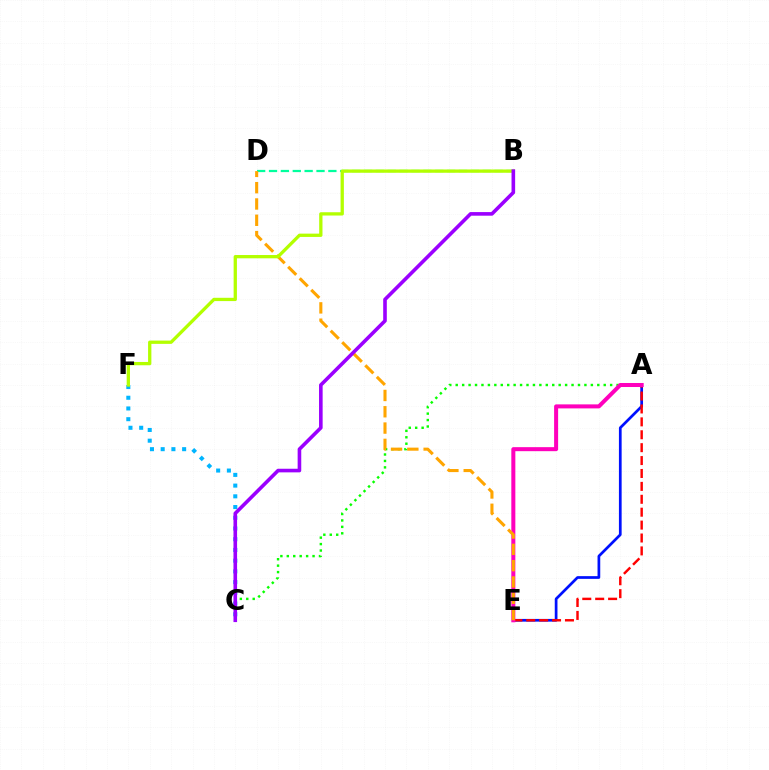{('A', 'C'): [{'color': '#08ff00', 'line_style': 'dotted', 'thickness': 1.75}], ('C', 'F'): [{'color': '#00b5ff', 'line_style': 'dotted', 'thickness': 2.91}], ('A', 'E'): [{'color': '#0010ff', 'line_style': 'solid', 'thickness': 1.96}, {'color': '#ff0000', 'line_style': 'dashed', 'thickness': 1.75}, {'color': '#ff00bd', 'line_style': 'solid', 'thickness': 2.89}], ('B', 'D'): [{'color': '#00ff9d', 'line_style': 'dashed', 'thickness': 1.61}], ('D', 'E'): [{'color': '#ffa500', 'line_style': 'dashed', 'thickness': 2.22}], ('B', 'F'): [{'color': '#b3ff00', 'line_style': 'solid', 'thickness': 2.37}], ('B', 'C'): [{'color': '#9b00ff', 'line_style': 'solid', 'thickness': 2.6}]}